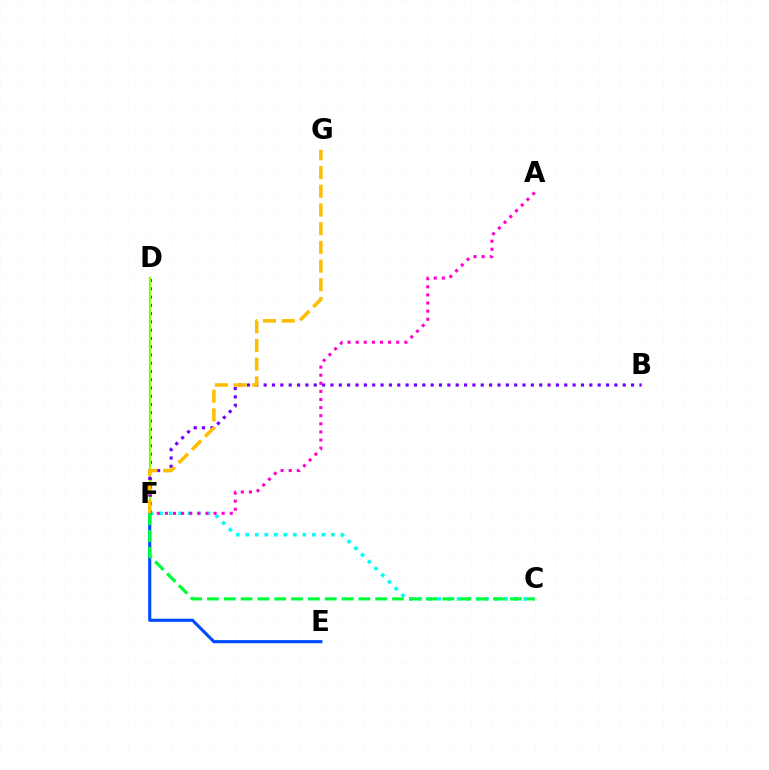{('C', 'F'): [{'color': '#00fff6', 'line_style': 'dotted', 'thickness': 2.58}, {'color': '#00ff39', 'line_style': 'dashed', 'thickness': 2.29}], ('E', 'F'): [{'color': '#004bff', 'line_style': 'solid', 'thickness': 2.25}], ('D', 'F'): [{'color': '#ff0000', 'line_style': 'dotted', 'thickness': 2.25}, {'color': '#84ff00', 'line_style': 'solid', 'thickness': 1.52}], ('B', 'F'): [{'color': '#7200ff', 'line_style': 'dotted', 'thickness': 2.27}], ('A', 'F'): [{'color': '#ff00cf', 'line_style': 'dotted', 'thickness': 2.2}], ('F', 'G'): [{'color': '#ffbd00', 'line_style': 'dashed', 'thickness': 2.54}]}